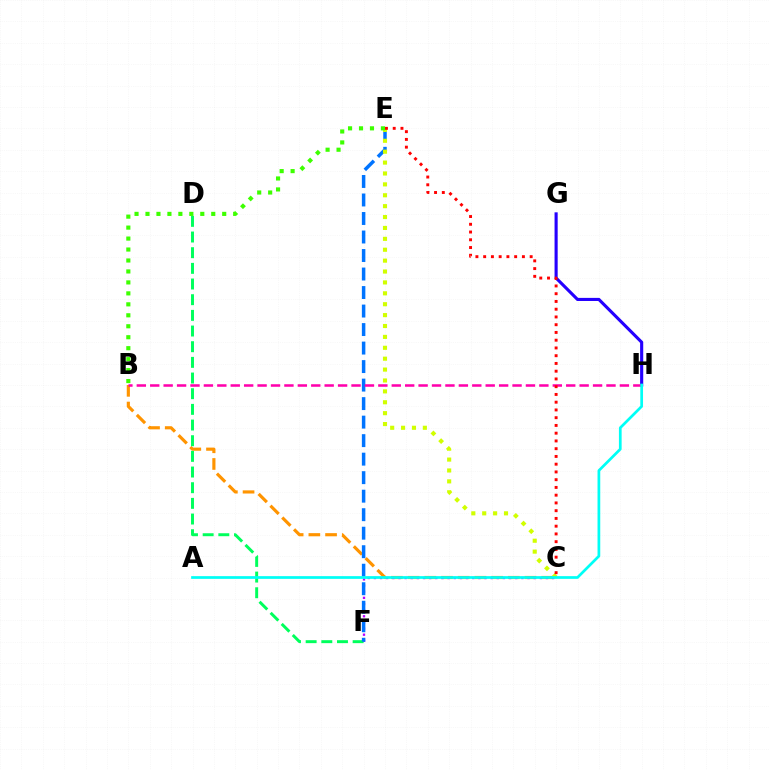{('B', 'C'): [{'color': '#ff9400', 'line_style': 'dashed', 'thickness': 2.27}], ('C', 'F'): [{'color': '#b900ff', 'line_style': 'dotted', 'thickness': 1.67}], ('D', 'F'): [{'color': '#00ff5c', 'line_style': 'dashed', 'thickness': 2.13}], ('E', 'F'): [{'color': '#0074ff', 'line_style': 'dashed', 'thickness': 2.51}], ('G', 'H'): [{'color': '#2500ff', 'line_style': 'solid', 'thickness': 2.24}], ('C', 'E'): [{'color': '#d1ff00', 'line_style': 'dotted', 'thickness': 2.96}, {'color': '#ff0000', 'line_style': 'dotted', 'thickness': 2.11}], ('B', 'H'): [{'color': '#ff00ac', 'line_style': 'dashed', 'thickness': 1.82}], ('A', 'H'): [{'color': '#00fff6', 'line_style': 'solid', 'thickness': 1.96}], ('B', 'E'): [{'color': '#3dff00', 'line_style': 'dotted', 'thickness': 2.98}]}